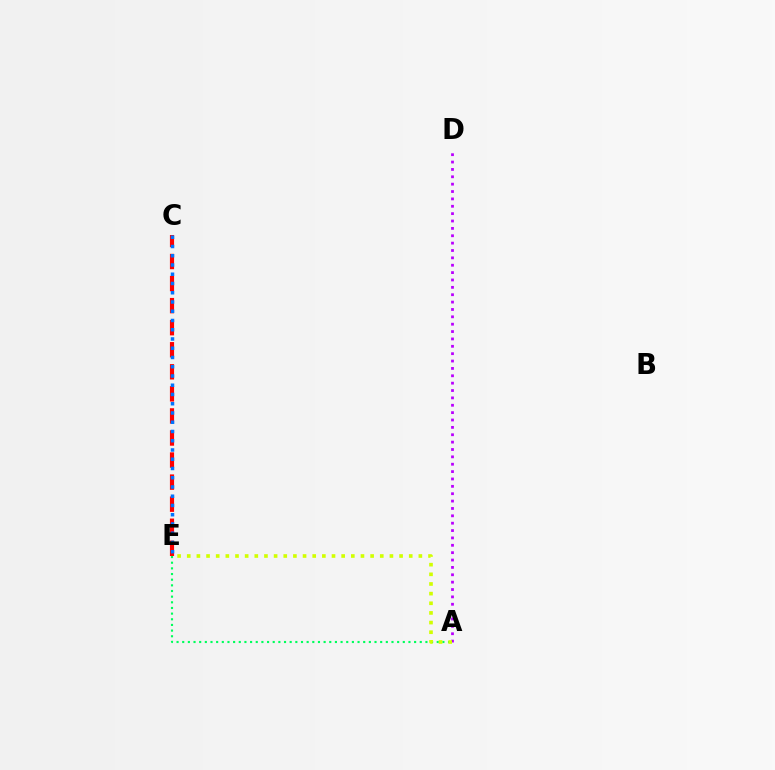{('A', 'E'): [{'color': '#00ff5c', 'line_style': 'dotted', 'thickness': 1.54}, {'color': '#d1ff00', 'line_style': 'dotted', 'thickness': 2.62}], ('A', 'D'): [{'color': '#b900ff', 'line_style': 'dotted', 'thickness': 2.0}], ('C', 'E'): [{'color': '#ff0000', 'line_style': 'dashed', 'thickness': 3.0}, {'color': '#0074ff', 'line_style': 'dotted', 'thickness': 2.51}]}